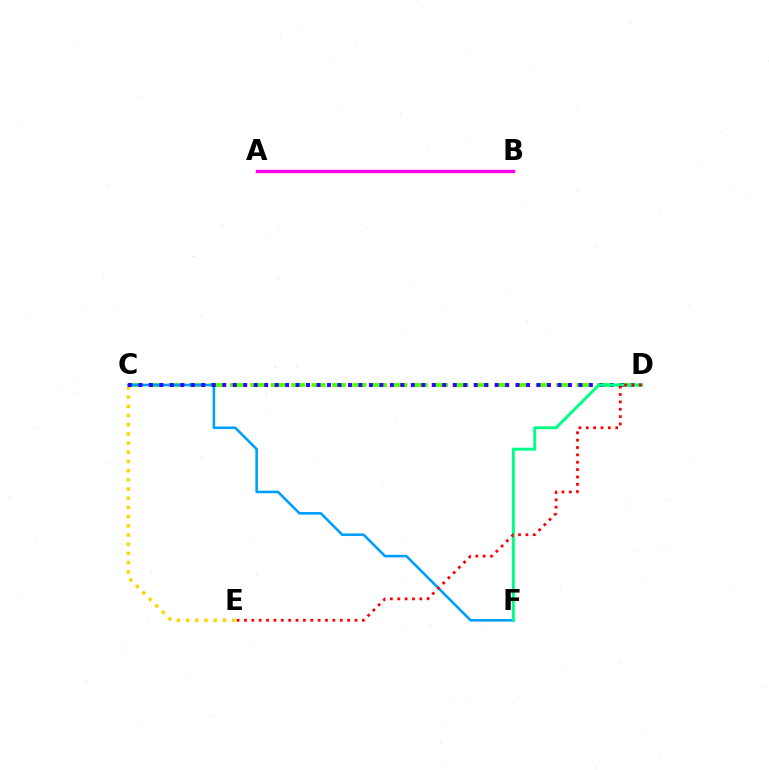{('C', 'D'): [{'color': '#4fff00', 'line_style': 'dashed', 'thickness': 2.77}, {'color': '#3700ff', 'line_style': 'dotted', 'thickness': 2.85}], ('C', 'E'): [{'color': '#ffd500', 'line_style': 'dotted', 'thickness': 2.5}], ('C', 'F'): [{'color': '#009eff', 'line_style': 'solid', 'thickness': 1.87}], ('A', 'B'): [{'color': '#ff00ed', 'line_style': 'solid', 'thickness': 2.42}], ('D', 'F'): [{'color': '#00ff86', 'line_style': 'solid', 'thickness': 2.14}], ('D', 'E'): [{'color': '#ff0000', 'line_style': 'dotted', 'thickness': 2.0}]}